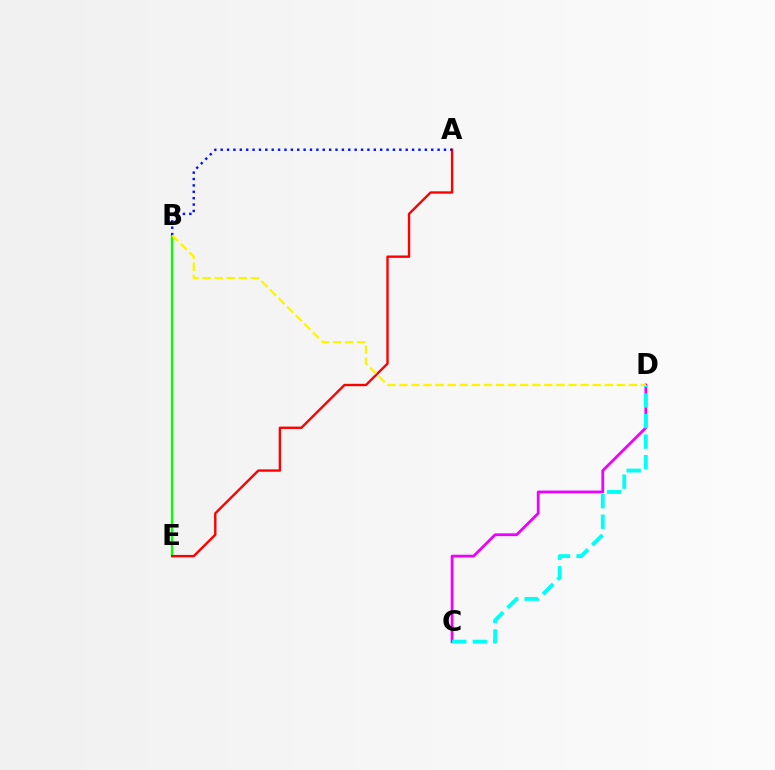{('B', 'E'): [{'color': '#08ff00', 'line_style': 'solid', 'thickness': 1.68}], ('A', 'E'): [{'color': '#ff0000', 'line_style': 'solid', 'thickness': 1.71}], ('C', 'D'): [{'color': '#ee00ff', 'line_style': 'solid', 'thickness': 1.99}, {'color': '#00fff6', 'line_style': 'dashed', 'thickness': 2.79}], ('A', 'B'): [{'color': '#0010ff', 'line_style': 'dotted', 'thickness': 1.73}], ('B', 'D'): [{'color': '#fcf500', 'line_style': 'dashed', 'thickness': 1.64}]}